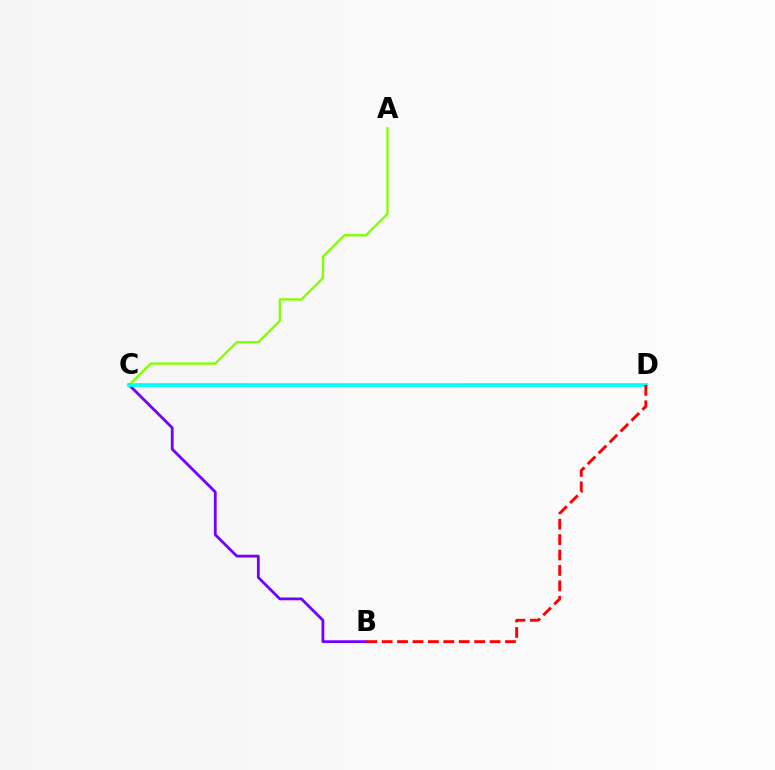{('B', 'C'): [{'color': '#7200ff', 'line_style': 'solid', 'thickness': 2.0}], ('A', 'C'): [{'color': '#84ff00', 'line_style': 'solid', 'thickness': 1.7}], ('C', 'D'): [{'color': '#00fff6', 'line_style': 'solid', 'thickness': 2.65}], ('B', 'D'): [{'color': '#ff0000', 'line_style': 'dashed', 'thickness': 2.09}]}